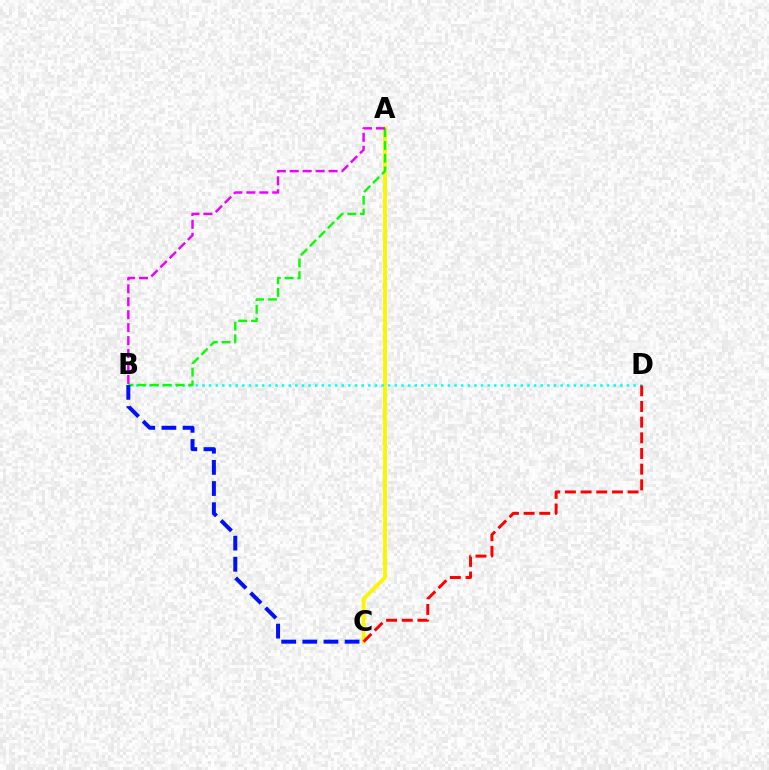{('A', 'C'): [{'color': '#fcf500', 'line_style': 'solid', 'thickness': 2.76}], ('B', 'D'): [{'color': '#00fff6', 'line_style': 'dotted', 'thickness': 1.8}], ('A', 'B'): [{'color': '#08ff00', 'line_style': 'dashed', 'thickness': 1.73}, {'color': '#ee00ff', 'line_style': 'dashed', 'thickness': 1.76}], ('C', 'D'): [{'color': '#ff0000', 'line_style': 'dashed', 'thickness': 2.13}], ('B', 'C'): [{'color': '#0010ff', 'line_style': 'dashed', 'thickness': 2.87}]}